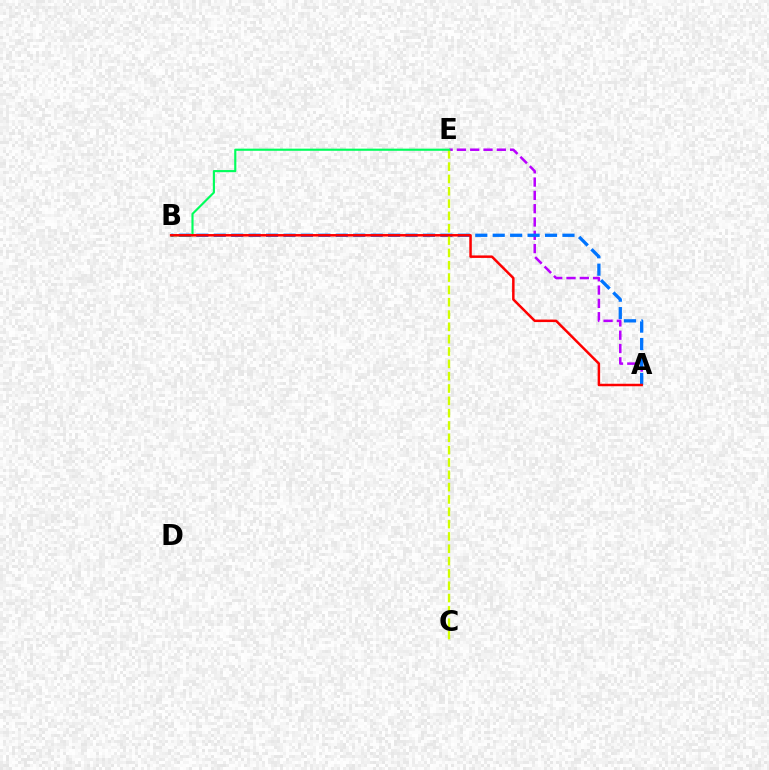{('A', 'E'): [{'color': '#b900ff', 'line_style': 'dashed', 'thickness': 1.81}], ('A', 'B'): [{'color': '#0074ff', 'line_style': 'dashed', 'thickness': 2.37}, {'color': '#ff0000', 'line_style': 'solid', 'thickness': 1.79}], ('C', 'E'): [{'color': '#d1ff00', 'line_style': 'dashed', 'thickness': 1.67}], ('B', 'E'): [{'color': '#00ff5c', 'line_style': 'solid', 'thickness': 1.55}]}